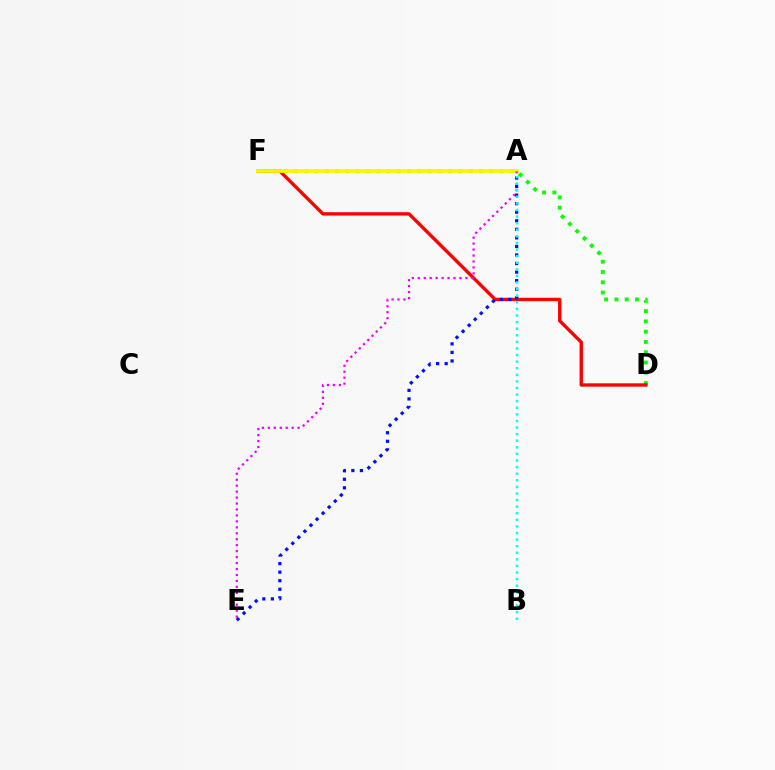{('D', 'F'): [{'color': '#08ff00', 'line_style': 'dotted', 'thickness': 2.79}, {'color': '#ff0000', 'line_style': 'solid', 'thickness': 2.43}], ('A', 'F'): [{'color': '#fcf500', 'line_style': 'solid', 'thickness': 2.67}], ('A', 'E'): [{'color': '#ee00ff', 'line_style': 'dotted', 'thickness': 1.62}, {'color': '#0010ff', 'line_style': 'dotted', 'thickness': 2.32}], ('A', 'B'): [{'color': '#00fff6', 'line_style': 'dotted', 'thickness': 1.79}]}